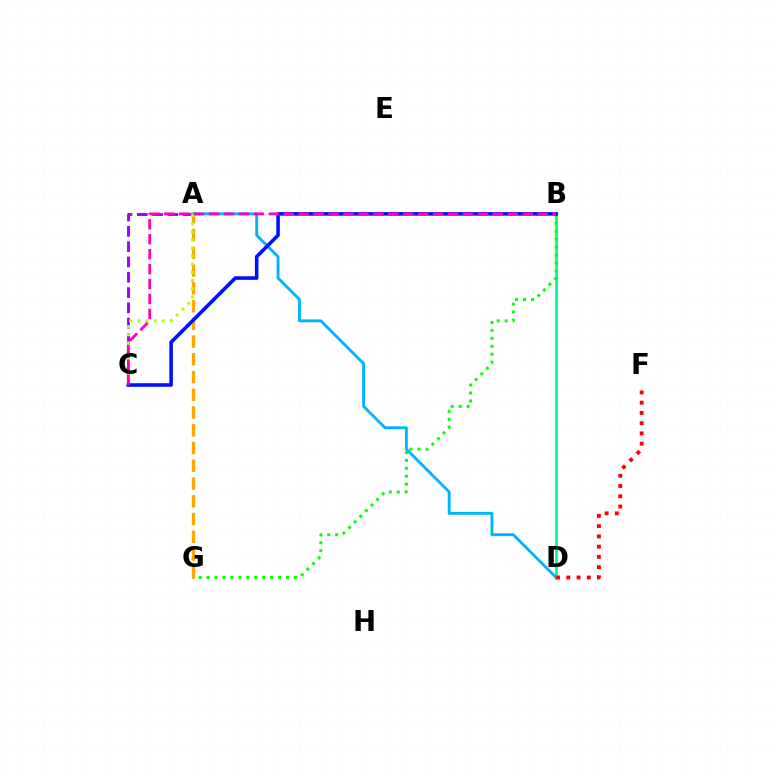{('B', 'D'): [{'color': '#00ff9d', 'line_style': 'solid', 'thickness': 2.06}], ('B', 'G'): [{'color': '#08ff00', 'line_style': 'dotted', 'thickness': 2.16}], ('A', 'C'): [{'color': '#9b00ff', 'line_style': 'dashed', 'thickness': 2.08}, {'color': '#b3ff00', 'line_style': 'dotted', 'thickness': 2.21}], ('A', 'G'): [{'color': '#ffa500', 'line_style': 'dashed', 'thickness': 2.41}], ('A', 'D'): [{'color': '#00b5ff', 'line_style': 'solid', 'thickness': 2.08}], ('B', 'C'): [{'color': '#0010ff', 'line_style': 'solid', 'thickness': 2.57}, {'color': '#ff00bd', 'line_style': 'dashed', 'thickness': 2.03}], ('D', 'F'): [{'color': '#ff0000', 'line_style': 'dotted', 'thickness': 2.78}]}